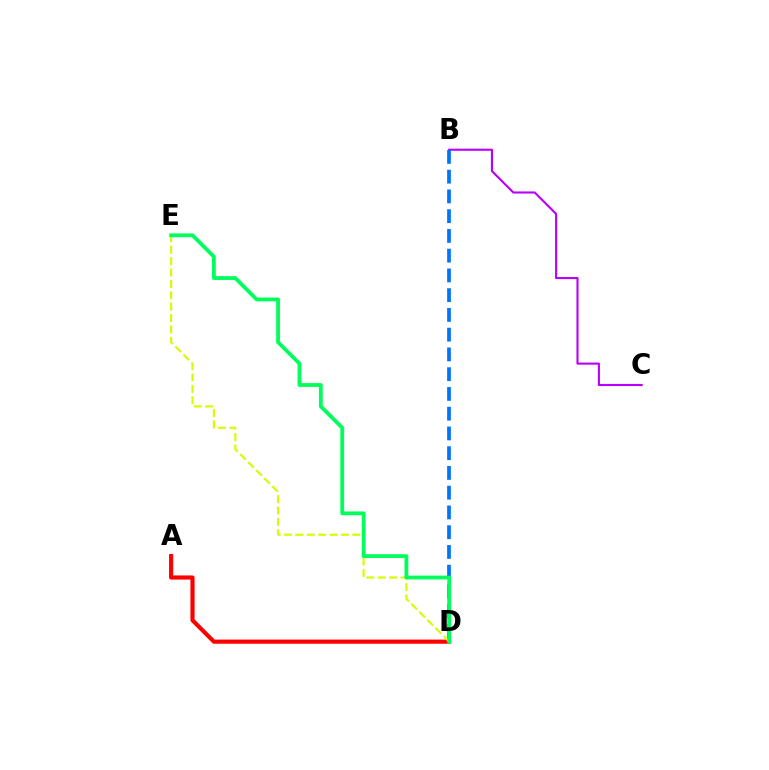{('A', 'D'): [{'color': '#ff0000', 'line_style': 'solid', 'thickness': 2.98}], ('B', 'C'): [{'color': '#b900ff', 'line_style': 'solid', 'thickness': 1.53}], ('B', 'D'): [{'color': '#0074ff', 'line_style': 'dashed', 'thickness': 2.68}], ('D', 'E'): [{'color': '#d1ff00', 'line_style': 'dashed', 'thickness': 1.55}, {'color': '#00ff5c', 'line_style': 'solid', 'thickness': 2.73}]}